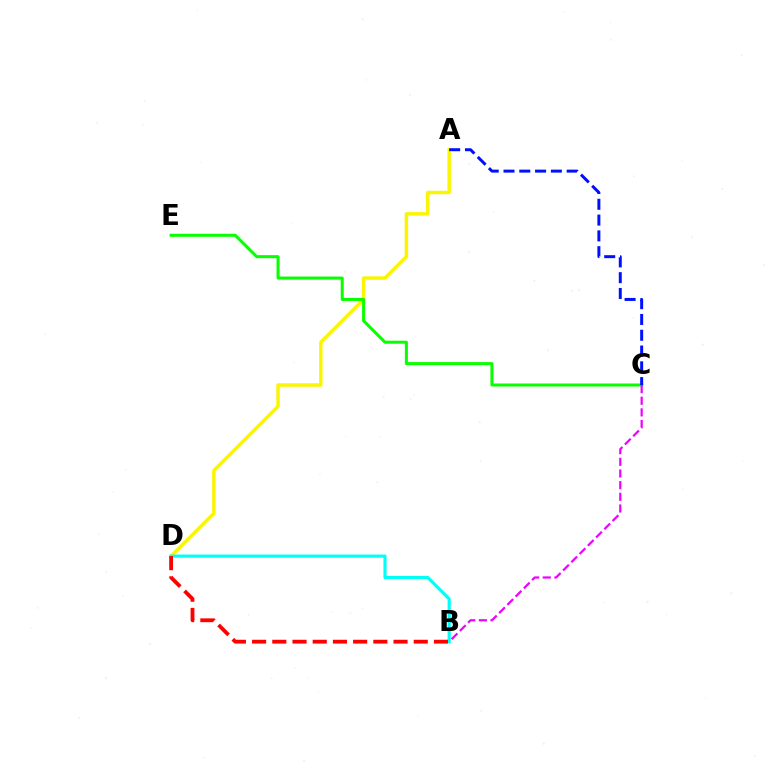{('A', 'D'): [{'color': '#fcf500', 'line_style': 'solid', 'thickness': 2.49}], ('C', 'E'): [{'color': '#08ff00', 'line_style': 'solid', 'thickness': 2.18}], ('B', 'D'): [{'color': '#00fff6', 'line_style': 'solid', 'thickness': 2.25}, {'color': '#ff0000', 'line_style': 'dashed', 'thickness': 2.74}], ('A', 'C'): [{'color': '#0010ff', 'line_style': 'dashed', 'thickness': 2.15}], ('B', 'C'): [{'color': '#ee00ff', 'line_style': 'dashed', 'thickness': 1.58}]}